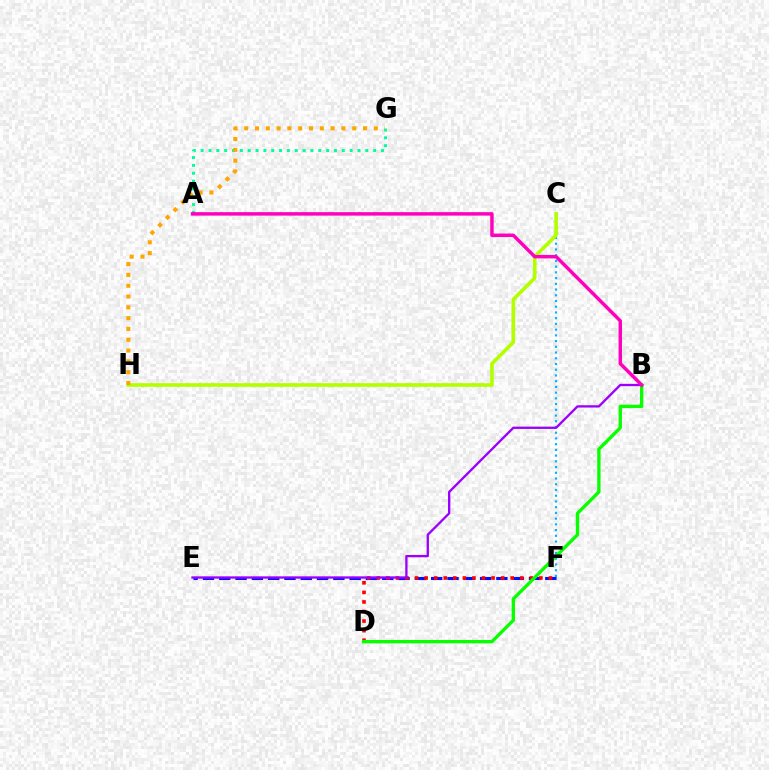{('E', 'F'): [{'color': '#0010ff', 'line_style': 'dashed', 'thickness': 2.21}], ('C', 'F'): [{'color': '#00b5ff', 'line_style': 'dotted', 'thickness': 1.56}], ('A', 'G'): [{'color': '#00ff9d', 'line_style': 'dotted', 'thickness': 2.13}], ('C', 'H'): [{'color': '#b3ff00', 'line_style': 'solid', 'thickness': 2.61}], ('D', 'F'): [{'color': '#ff0000', 'line_style': 'dotted', 'thickness': 2.6}], ('B', 'E'): [{'color': '#9b00ff', 'line_style': 'solid', 'thickness': 1.67}], ('B', 'D'): [{'color': '#08ff00', 'line_style': 'solid', 'thickness': 2.41}], ('A', 'B'): [{'color': '#ff00bd', 'line_style': 'solid', 'thickness': 2.5}], ('G', 'H'): [{'color': '#ffa500', 'line_style': 'dotted', 'thickness': 2.94}]}